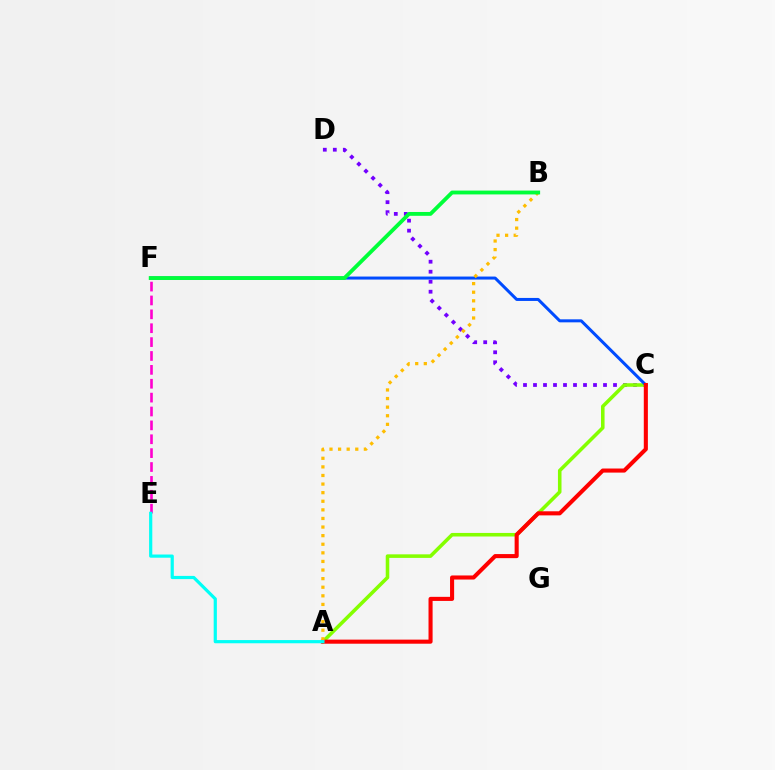{('C', 'D'): [{'color': '#7200ff', 'line_style': 'dotted', 'thickness': 2.72}], ('A', 'C'): [{'color': '#84ff00', 'line_style': 'solid', 'thickness': 2.56}, {'color': '#ff0000', 'line_style': 'solid', 'thickness': 2.94}], ('C', 'F'): [{'color': '#004bff', 'line_style': 'solid', 'thickness': 2.17}], ('E', 'F'): [{'color': '#ff00cf', 'line_style': 'dashed', 'thickness': 1.89}], ('A', 'B'): [{'color': '#ffbd00', 'line_style': 'dotted', 'thickness': 2.34}], ('A', 'E'): [{'color': '#00fff6', 'line_style': 'solid', 'thickness': 2.3}], ('B', 'F'): [{'color': '#00ff39', 'line_style': 'solid', 'thickness': 2.76}]}